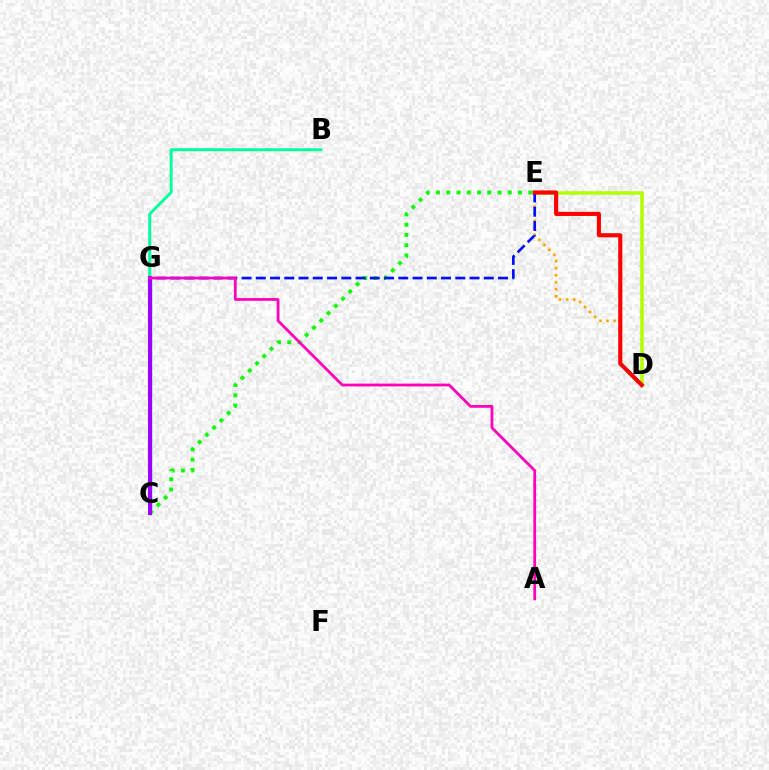{('D', 'E'): [{'color': '#ffa500', 'line_style': 'dotted', 'thickness': 1.91}, {'color': '#b3ff00', 'line_style': 'solid', 'thickness': 2.54}, {'color': '#ff0000', 'line_style': 'solid', 'thickness': 2.97}], ('C', 'G'): [{'color': '#00b5ff', 'line_style': 'solid', 'thickness': 2.46}, {'color': '#9b00ff', 'line_style': 'solid', 'thickness': 2.94}], ('C', 'E'): [{'color': '#08ff00', 'line_style': 'dotted', 'thickness': 2.79}], ('E', 'G'): [{'color': '#0010ff', 'line_style': 'dashed', 'thickness': 1.94}], ('B', 'G'): [{'color': '#00ff9d', 'line_style': 'solid', 'thickness': 2.13}], ('A', 'G'): [{'color': '#ff00bd', 'line_style': 'solid', 'thickness': 1.99}]}